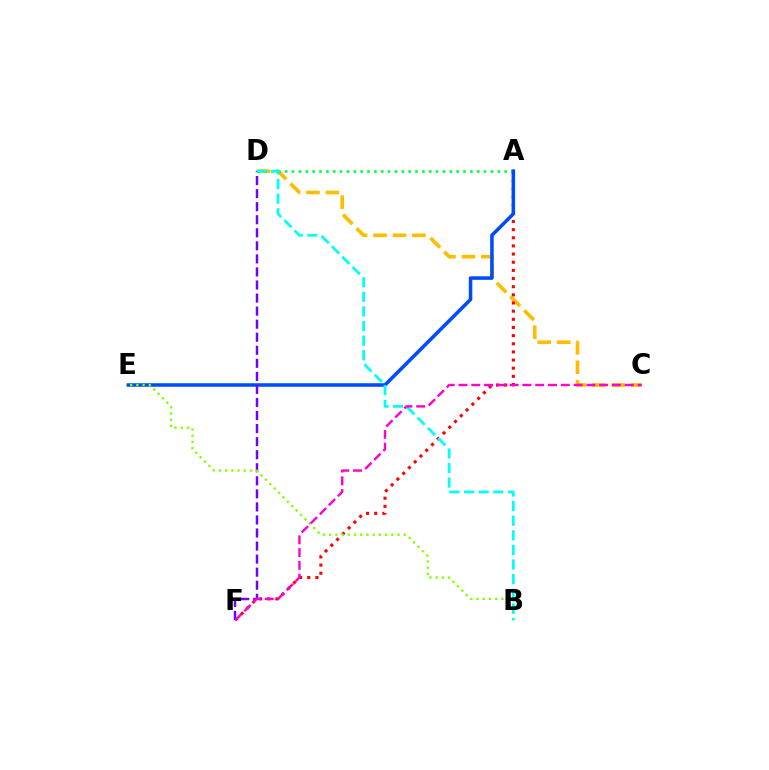{('C', 'D'): [{'color': '#ffbd00', 'line_style': 'dashed', 'thickness': 2.64}], ('A', 'D'): [{'color': '#00ff39', 'line_style': 'dotted', 'thickness': 1.86}], ('A', 'F'): [{'color': '#ff0000', 'line_style': 'dotted', 'thickness': 2.22}], ('A', 'E'): [{'color': '#004bff', 'line_style': 'solid', 'thickness': 2.55}], ('D', 'F'): [{'color': '#7200ff', 'line_style': 'dashed', 'thickness': 1.77}], ('B', 'E'): [{'color': '#84ff00', 'line_style': 'dotted', 'thickness': 1.69}], ('B', 'D'): [{'color': '#00fff6', 'line_style': 'dashed', 'thickness': 1.98}], ('C', 'F'): [{'color': '#ff00cf', 'line_style': 'dashed', 'thickness': 1.74}]}